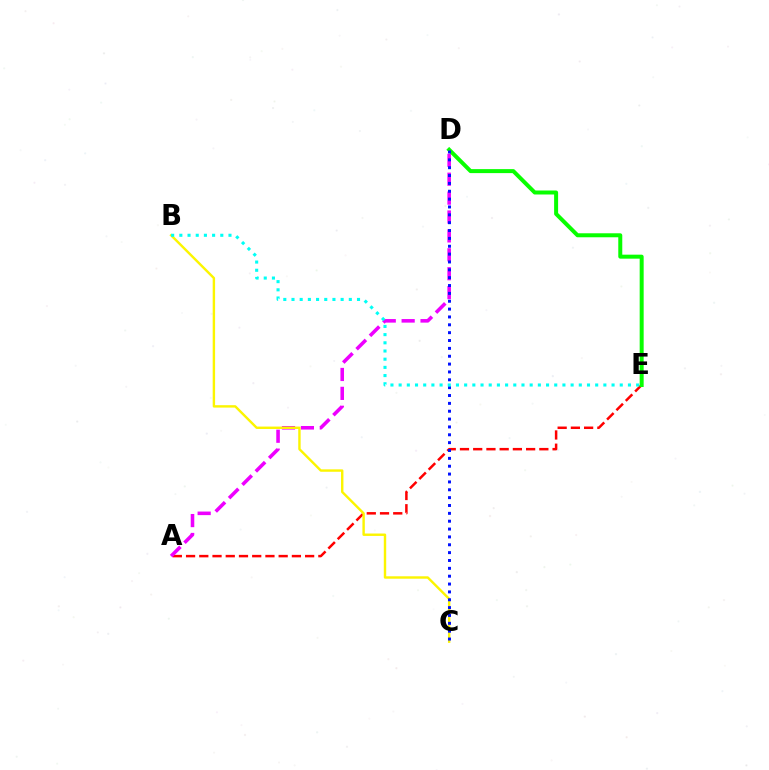{('A', 'E'): [{'color': '#ff0000', 'line_style': 'dashed', 'thickness': 1.8}], ('A', 'D'): [{'color': '#ee00ff', 'line_style': 'dashed', 'thickness': 2.57}], ('D', 'E'): [{'color': '#08ff00', 'line_style': 'solid', 'thickness': 2.87}], ('B', 'C'): [{'color': '#fcf500', 'line_style': 'solid', 'thickness': 1.74}], ('C', 'D'): [{'color': '#0010ff', 'line_style': 'dotted', 'thickness': 2.13}], ('B', 'E'): [{'color': '#00fff6', 'line_style': 'dotted', 'thickness': 2.23}]}